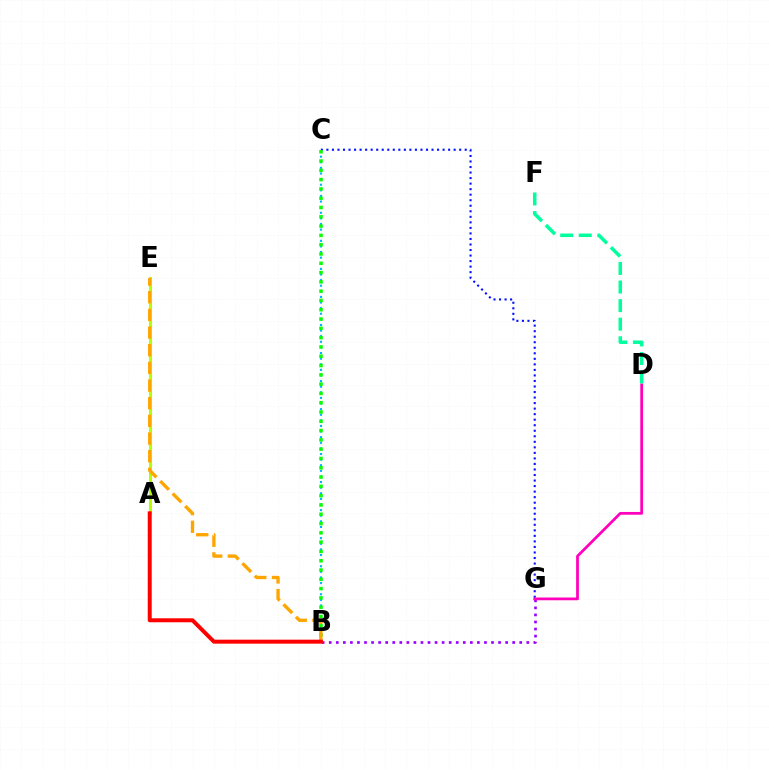{('D', 'F'): [{'color': '#00ff9d', 'line_style': 'dashed', 'thickness': 2.52}], ('B', 'G'): [{'color': '#9b00ff', 'line_style': 'dotted', 'thickness': 1.92}], ('C', 'G'): [{'color': '#0010ff', 'line_style': 'dotted', 'thickness': 1.5}], ('A', 'E'): [{'color': '#b3ff00', 'line_style': 'solid', 'thickness': 2.21}], ('D', 'G'): [{'color': '#ff00bd', 'line_style': 'solid', 'thickness': 1.98}], ('B', 'C'): [{'color': '#00b5ff', 'line_style': 'dotted', 'thickness': 1.52}, {'color': '#08ff00', 'line_style': 'dotted', 'thickness': 2.53}], ('B', 'E'): [{'color': '#ffa500', 'line_style': 'dashed', 'thickness': 2.4}], ('A', 'B'): [{'color': '#ff0000', 'line_style': 'solid', 'thickness': 2.87}]}